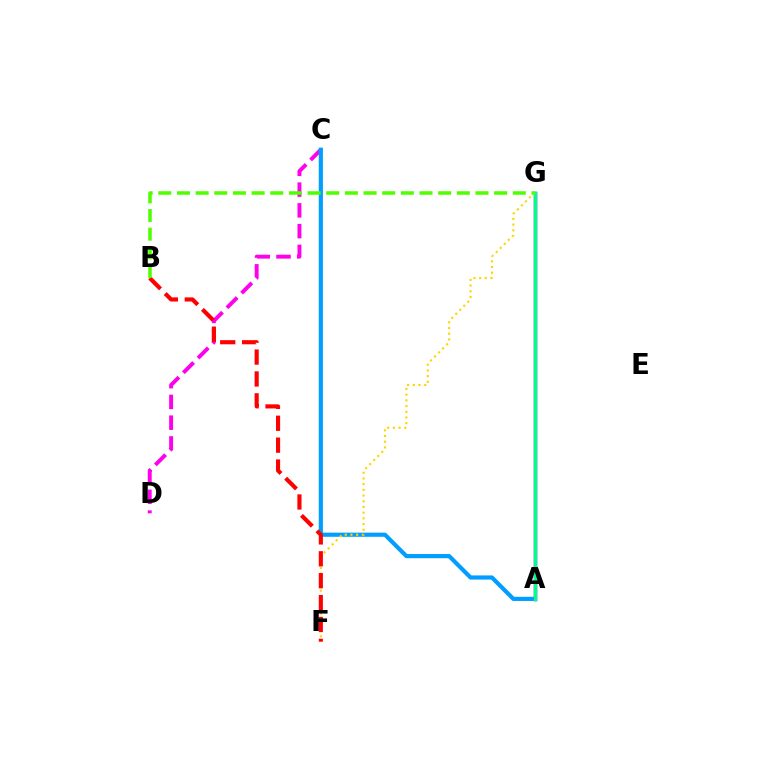{('C', 'D'): [{'color': '#ff00ed', 'line_style': 'dashed', 'thickness': 2.82}], ('A', 'G'): [{'color': '#3700ff', 'line_style': 'solid', 'thickness': 2.47}, {'color': '#00ff86', 'line_style': 'solid', 'thickness': 2.33}], ('A', 'C'): [{'color': '#009eff', 'line_style': 'solid', 'thickness': 2.99}], ('F', 'G'): [{'color': '#ffd500', 'line_style': 'dotted', 'thickness': 1.55}], ('B', 'F'): [{'color': '#ff0000', 'line_style': 'dashed', 'thickness': 2.97}], ('B', 'G'): [{'color': '#4fff00', 'line_style': 'dashed', 'thickness': 2.53}]}